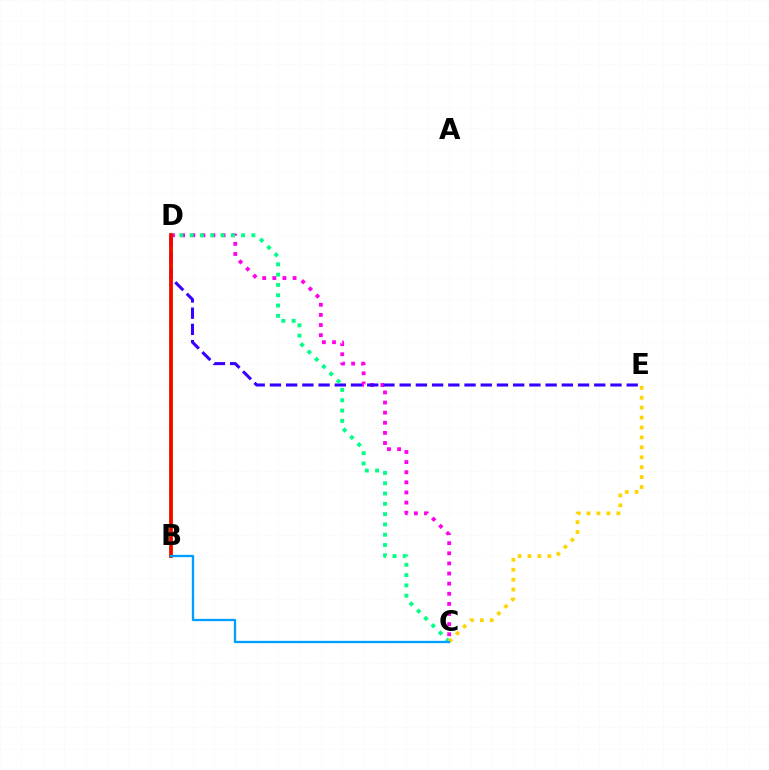{('C', 'D'): [{'color': '#ff00ed', 'line_style': 'dotted', 'thickness': 2.75}, {'color': '#00ff86', 'line_style': 'dotted', 'thickness': 2.8}], ('B', 'D'): [{'color': '#4fff00', 'line_style': 'solid', 'thickness': 2.76}, {'color': '#ff0000', 'line_style': 'solid', 'thickness': 2.62}], ('D', 'E'): [{'color': '#3700ff', 'line_style': 'dashed', 'thickness': 2.2}], ('C', 'E'): [{'color': '#ffd500', 'line_style': 'dotted', 'thickness': 2.7}], ('B', 'C'): [{'color': '#009eff', 'line_style': 'solid', 'thickness': 1.67}]}